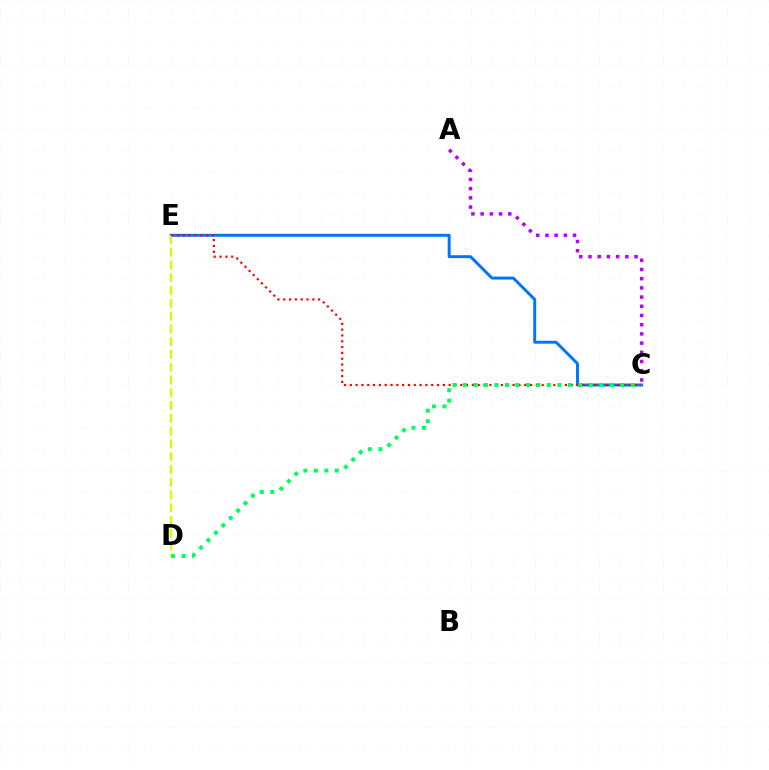{('C', 'E'): [{'color': '#0074ff', 'line_style': 'solid', 'thickness': 2.11}, {'color': '#ff0000', 'line_style': 'dotted', 'thickness': 1.58}], ('D', 'E'): [{'color': '#d1ff00', 'line_style': 'dashed', 'thickness': 1.74}], ('C', 'D'): [{'color': '#00ff5c', 'line_style': 'dotted', 'thickness': 2.85}], ('A', 'C'): [{'color': '#b900ff', 'line_style': 'dotted', 'thickness': 2.5}]}